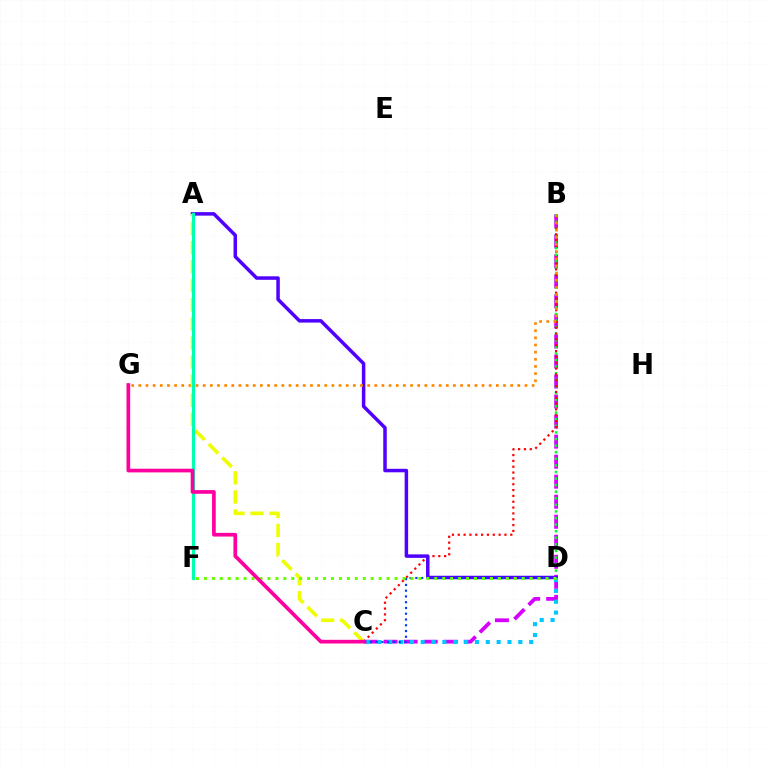{('B', 'C'): [{'color': '#d600ff', 'line_style': 'dashed', 'thickness': 2.72}, {'color': '#ff0000', 'line_style': 'dotted', 'thickness': 1.59}], ('B', 'D'): [{'color': '#00ff27', 'line_style': 'dotted', 'thickness': 1.79}], ('A', 'D'): [{'color': '#4f00ff', 'line_style': 'solid', 'thickness': 2.52}], ('B', 'G'): [{'color': '#ff8800', 'line_style': 'dotted', 'thickness': 1.94}], ('C', 'D'): [{'color': '#00c7ff', 'line_style': 'dotted', 'thickness': 2.95}, {'color': '#003fff', 'line_style': 'dotted', 'thickness': 1.57}], ('A', 'C'): [{'color': '#eeff00', 'line_style': 'dashed', 'thickness': 2.59}], ('A', 'F'): [{'color': '#00ffaf', 'line_style': 'solid', 'thickness': 2.3}], ('D', 'F'): [{'color': '#66ff00', 'line_style': 'dotted', 'thickness': 2.16}], ('C', 'G'): [{'color': '#ff00a0', 'line_style': 'solid', 'thickness': 2.66}]}